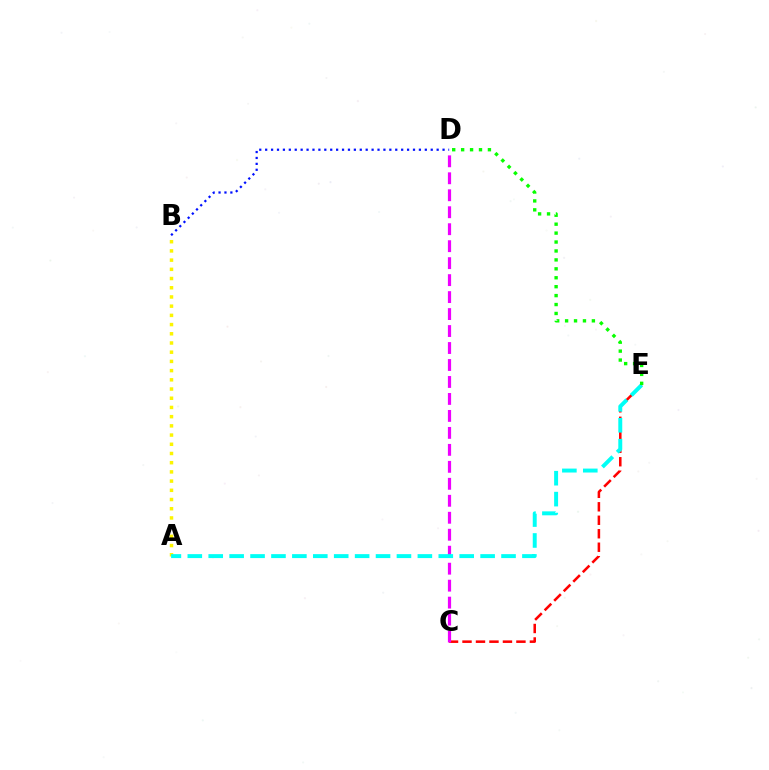{('C', 'E'): [{'color': '#ff0000', 'line_style': 'dashed', 'thickness': 1.83}], ('C', 'D'): [{'color': '#ee00ff', 'line_style': 'dashed', 'thickness': 2.31}], ('A', 'B'): [{'color': '#fcf500', 'line_style': 'dotted', 'thickness': 2.5}], ('A', 'E'): [{'color': '#00fff6', 'line_style': 'dashed', 'thickness': 2.84}], ('B', 'D'): [{'color': '#0010ff', 'line_style': 'dotted', 'thickness': 1.61}], ('D', 'E'): [{'color': '#08ff00', 'line_style': 'dotted', 'thickness': 2.43}]}